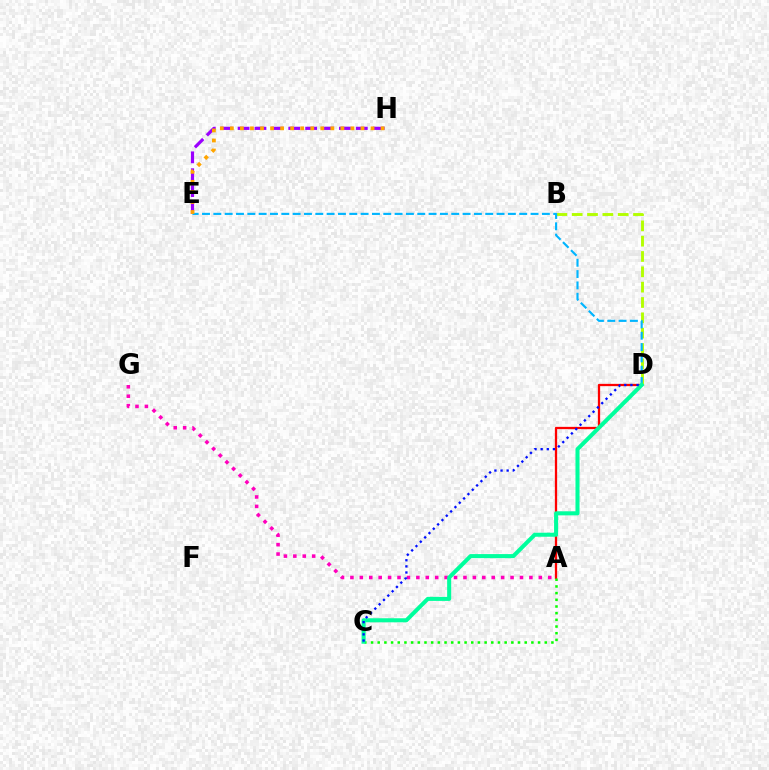{('E', 'H'): [{'color': '#9b00ff', 'line_style': 'dashed', 'thickness': 2.29}, {'color': '#ffa500', 'line_style': 'dotted', 'thickness': 2.73}], ('A', 'G'): [{'color': '#ff00bd', 'line_style': 'dotted', 'thickness': 2.56}], ('B', 'D'): [{'color': '#b3ff00', 'line_style': 'dashed', 'thickness': 2.08}], ('A', 'D'): [{'color': '#ff0000', 'line_style': 'solid', 'thickness': 1.64}], ('D', 'E'): [{'color': '#00b5ff', 'line_style': 'dashed', 'thickness': 1.54}], ('A', 'C'): [{'color': '#08ff00', 'line_style': 'dotted', 'thickness': 1.82}], ('C', 'D'): [{'color': '#00ff9d', 'line_style': 'solid', 'thickness': 2.91}, {'color': '#0010ff', 'line_style': 'dotted', 'thickness': 1.66}]}